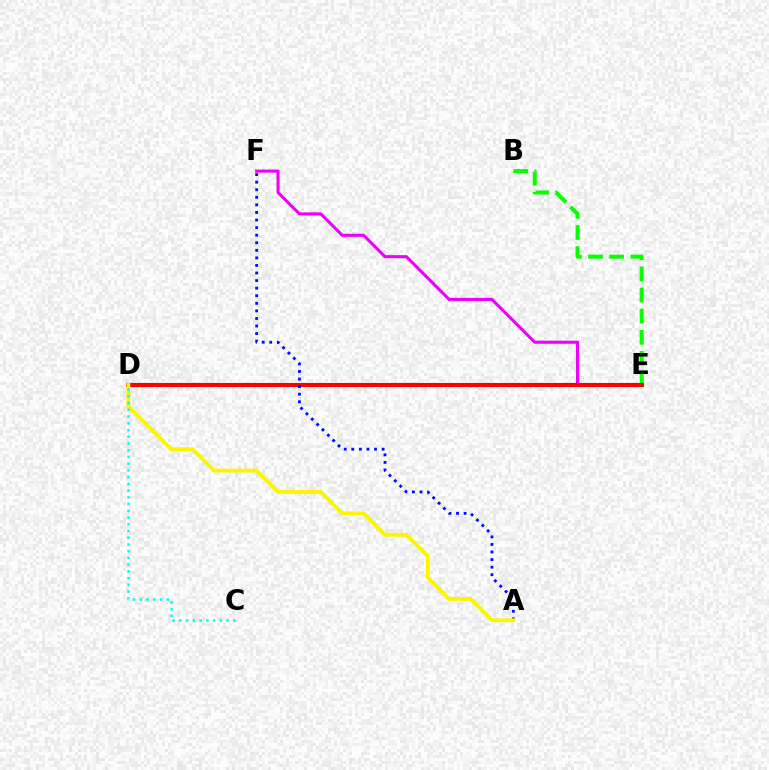{('B', 'E'): [{'color': '#08ff00', 'line_style': 'dashed', 'thickness': 2.87}], ('E', 'F'): [{'color': '#ee00ff', 'line_style': 'solid', 'thickness': 2.22}], ('D', 'E'): [{'color': '#ff0000', 'line_style': 'solid', 'thickness': 2.95}], ('A', 'F'): [{'color': '#0010ff', 'line_style': 'dotted', 'thickness': 2.06}], ('A', 'D'): [{'color': '#fcf500', 'line_style': 'solid', 'thickness': 2.76}], ('C', 'D'): [{'color': '#00fff6', 'line_style': 'dotted', 'thickness': 1.83}]}